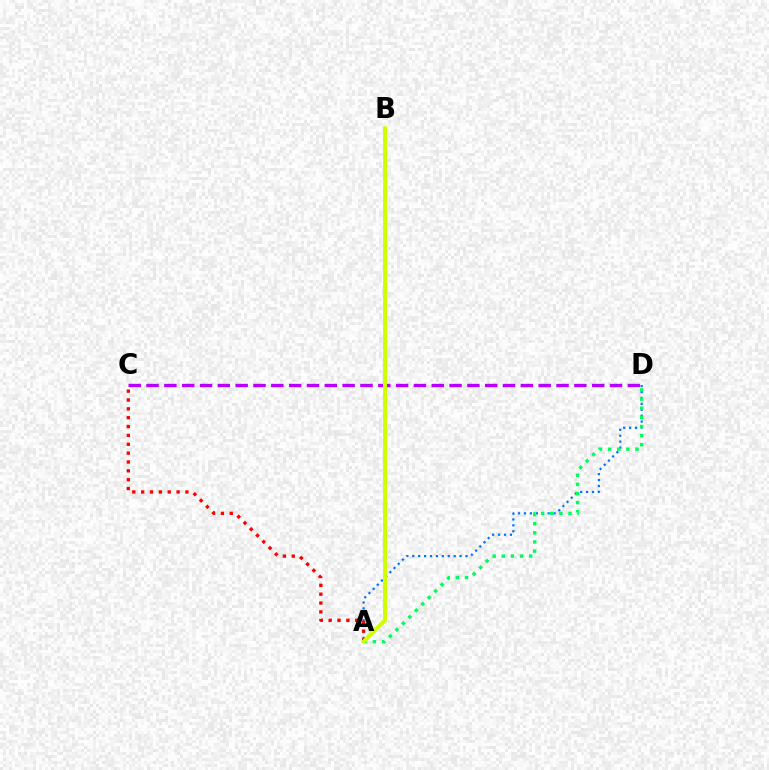{('A', 'D'): [{'color': '#0074ff', 'line_style': 'dotted', 'thickness': 1.61}, {'color': '#00ff5c', 'line_style': 'dotted', 'thickness': 2.48}], ('A', 'C'): [{'color': '#ff0000', 'line_style': 'dotted', 'thickness': 2.41}], ('C', 'D'): [{'color': '#b900ff', 'line_style': 'dashed', 'thickness': 2.42}], ('A', 'B'): [{'color': '#d1ff00', 'line_style': 'solid', 'thickness': 2.89}]}